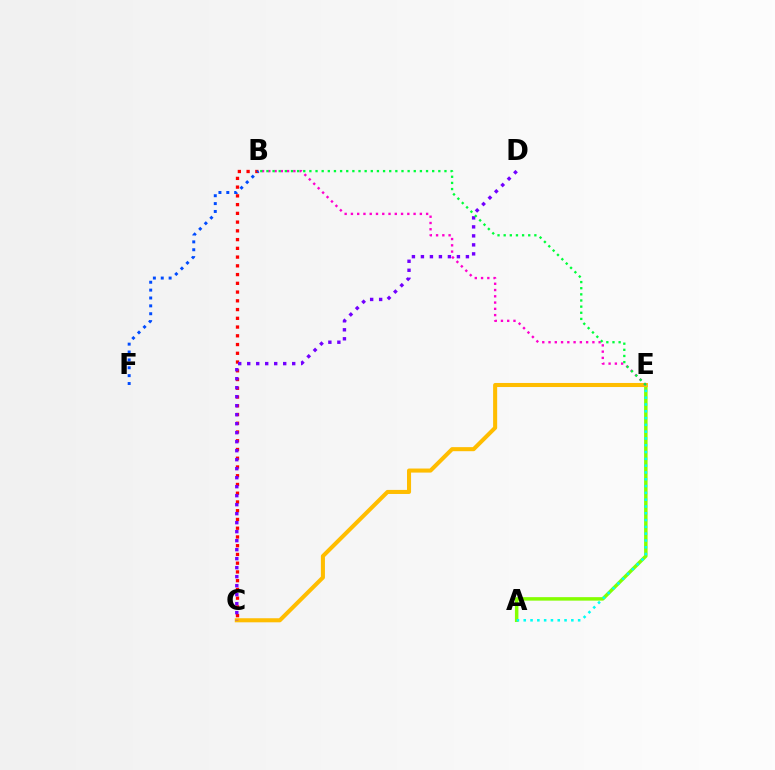{('B', 'C'): [{'color': '#ff0000', 'line_style': 'dotted', 'thickness': 2.38}], ('A', 'E'): [{'color': '#84ff00', 'line_style': 'solid', 'thickness': 2.51}, {'color': '#00fff6', 'line_style': 'dotted', 'thickness': 1.85}], ('C', 'E'): [{'color': '#ffbd00', 'line_style': 'solid', 'thickness': 2.92}], ('B', 'F'): [{'color': '#004bff', 'line_style': 'dotted', 'thickness': 2.14}], ('B', 'E'): [{'color': '#ff00cf', 'line_style': 'dotted', 'thickness': 1.7}, {'color': '#00ff39', 'line_style': 'dotted', 'thickness': 1.67}], ('C', 'D'): [{'color': '#7200ff', 'line_style': 'dotted', 'thickness': 2.44}]}